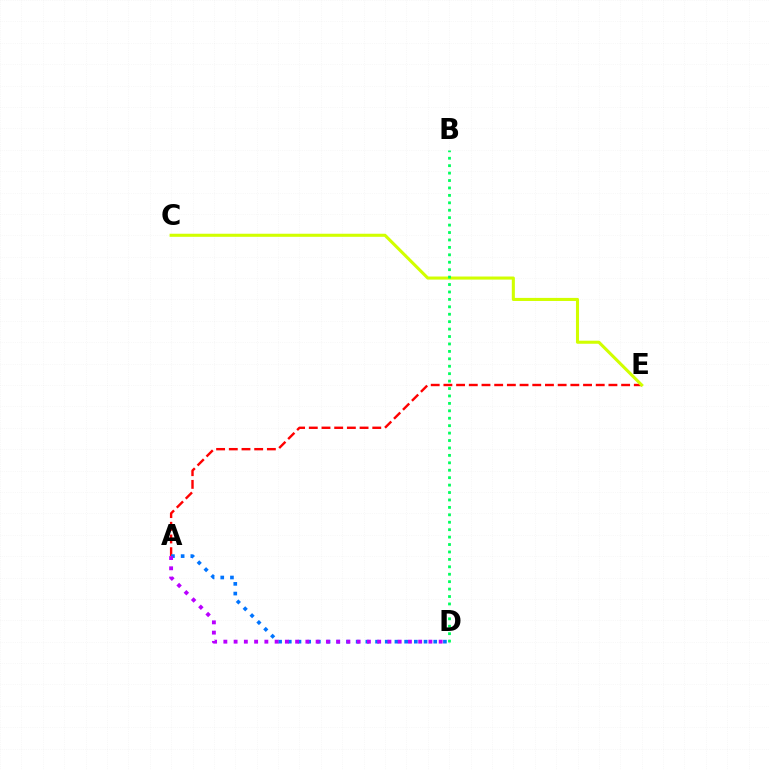{('A', 'E'): [{'color': '#ff0000', 'line_style': 'dashed', 'thickness': 1.72}], ('A', 'D'): [{'color': '#0074ff', 'line_style': 'dotted', 'thickness': 2.63}, {'color': '#b900ff', 'line_style': 'dotted', 'thickness': 2.79}], ('C', 'E'): [{'color': '#d1ff00', 'line_style': 'solid', 'thickness': 2.21}], ('B', 'D'): [{'color': '#00ff5c', 'line_style': 'dotted', 'thickness': 2.02}]}